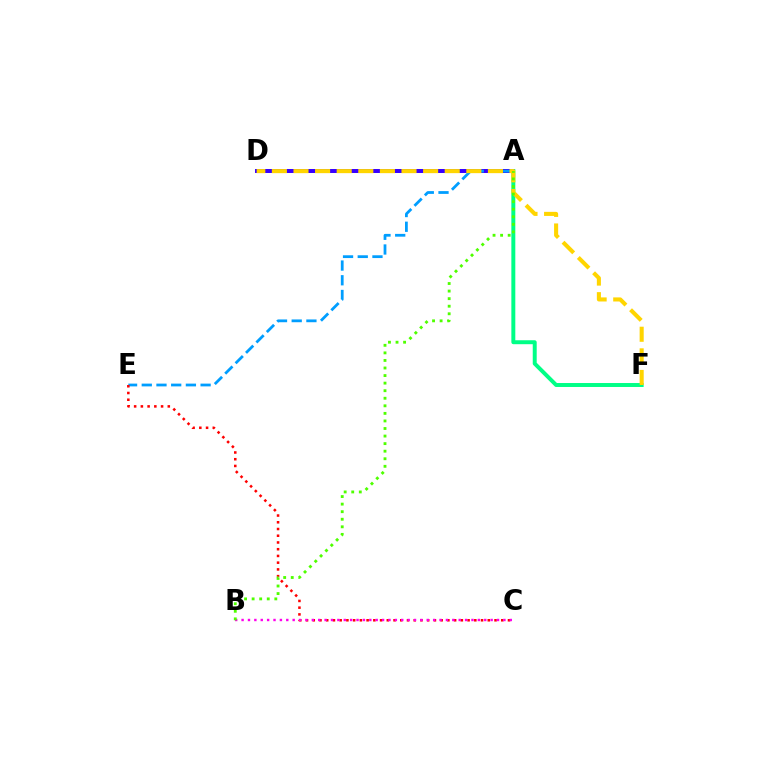{('A', 'D'): [{'color': '#3700ff', 'line_style': 'solid', 'thickness': 2.86}], ('A', 'E'): [{'color': '#009eff', 'line_style': 'dashed', 'thickness': 2.0}], ('C', 'E'): [{'color': '#ff0000', 'line_style': 'dotted', 'thickness': 1.83}], ('B', 'C'): [{'color': '#ff00ed', 'line_style': 'dotted', 'thickness': 1.74}], ('A', 'F'): [{'color': '#00ff86', 'line_style': 'solid', 'thickness': 2.85}], ('D', 'F'): [{'color': '#ffd500', 'line_style': 'dashed', 'thickness': 2.93}], ('A', 'B'): [{'color': '#4fff00', 'line_style': 'dotted', 'thickness': 2.05}]}